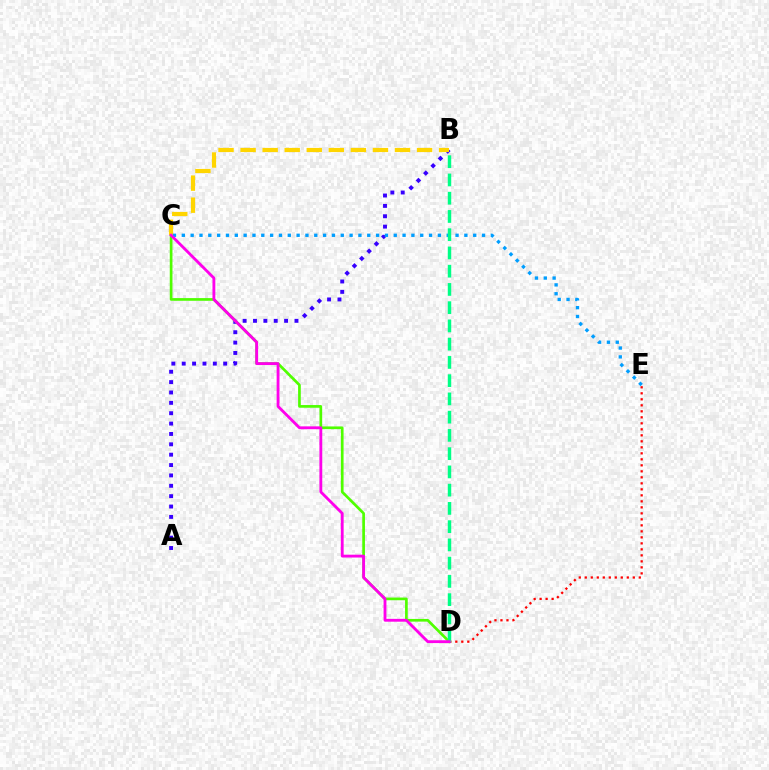{('A', 'B'): [{'color': '#3700ff', 'line_style': 'dotted', 'thickness': 2.82}], ('C', 'D'): [{'color': '#4fff00', 'line_style': 'solid', 'thickness': 1.94}, {'color': '#ff00ed', 'line_style': 'solid', 'thickness': 2.04}], ('B', 'C'): [{'color': '#ffd500', 'line_style': 'dashed', 'thickness': 3.0}], ('C', 'E'): [{'color': '#009eff', 'line_style': 'dotted', 'thickness': 2.4}], ('D', 'E'): [{'color': '#ff0000', 'line_style': 'dotted', 'thickness': 1.63}], ('B', 'D'): [{'color': '#00ff86', 'line_style': 'dashed', 'thickness': 2.48}]}